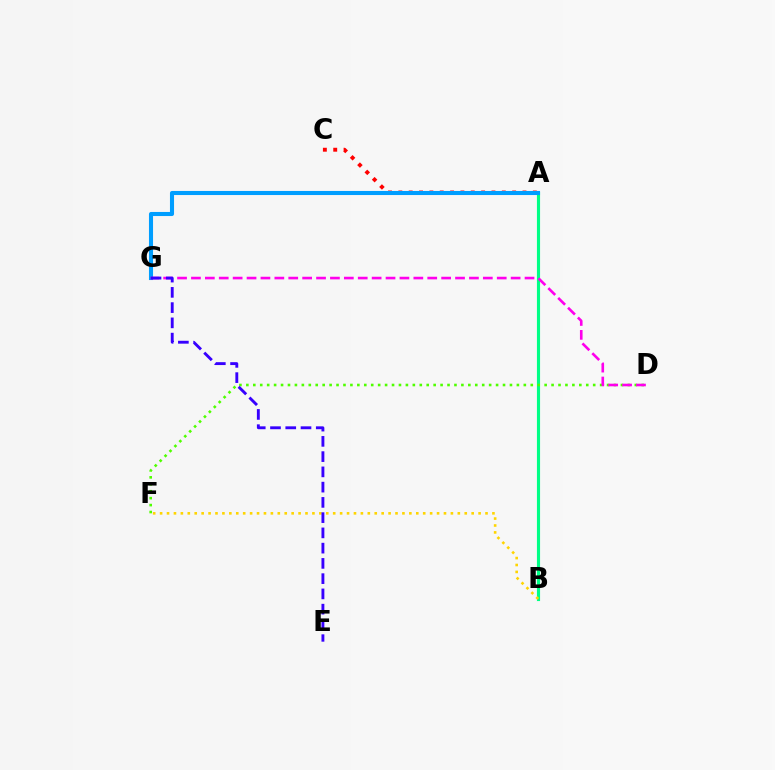{('A', 'B'): [{'color': '#00ff86', 'line_style': 'solid', 'thickness': 2.25}], ('A', 'C'): [{'color': '#ff0000', 'line_style': 'dotted', 'thickness': 2.81}], ('A', 'G'): [{'color': '#009eff', 'line_style': 'solid', 'thickness': 2.94}], ('D', 'F'): [{'color': '#4fff00', 'line_style': 'dotted', 'thickness': 1.88}], ('D', 'G'): [{'color': '#ff00ed', 'line_style': 'dashed', 'thickness': 1.89}], ('B', 'F'): [{'color': '#ffd500', 'line_style': 'dotted', 'thickness': 1.88}], ('E', 'G'): [{'color': '#3700ff', 'line_style': 'dashed', 'thickness': 2.07}]}